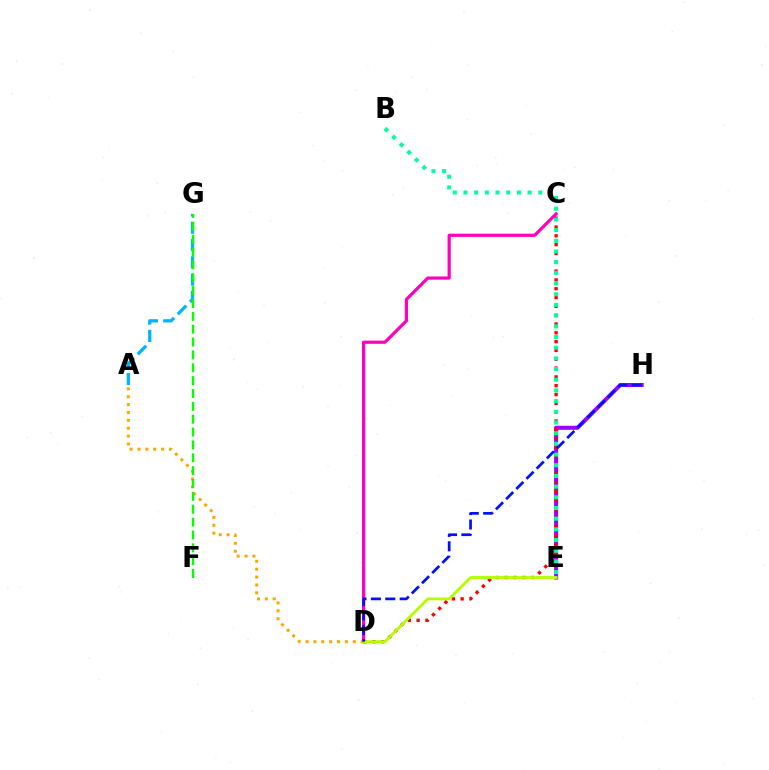{('A', 'D'): [{'color': '#ffa500', 'line_style': 'dotted', 'thickness': 2.14}], ('E', 'H'): [{'color': '#9b00ff', 'line_style': 'solid', 'thickness': 2.9}], ('C', 'D'): [{'color': '#ff0000', 'line_style': 'dotted', 'thickness': 2.4}, {'color': '#ff00bd', 'line_style': 'solid', 'thickness': 2.31}], ('A', 'G'): [{'color': '#00b5ff', 'line_style': 'dashed', 'thickness': 2.35}], ('B', 'E'): [{'color': '#00ff9d', 'line_style': 'dotted', 'thickness': 2.9}], ('F', 'G'): [{'color': '#08ff00', 'line_style': 'dashed', 'thickness': 1.75}], ('D', 'E'): [{'color': '#b3ff00', 'line_style': 'solid', 'thickness': 2.03}], ('D', 'H'): [{'color': '#0010ff', 'line_style': 'dashed', 'thickness': 1.96}]}